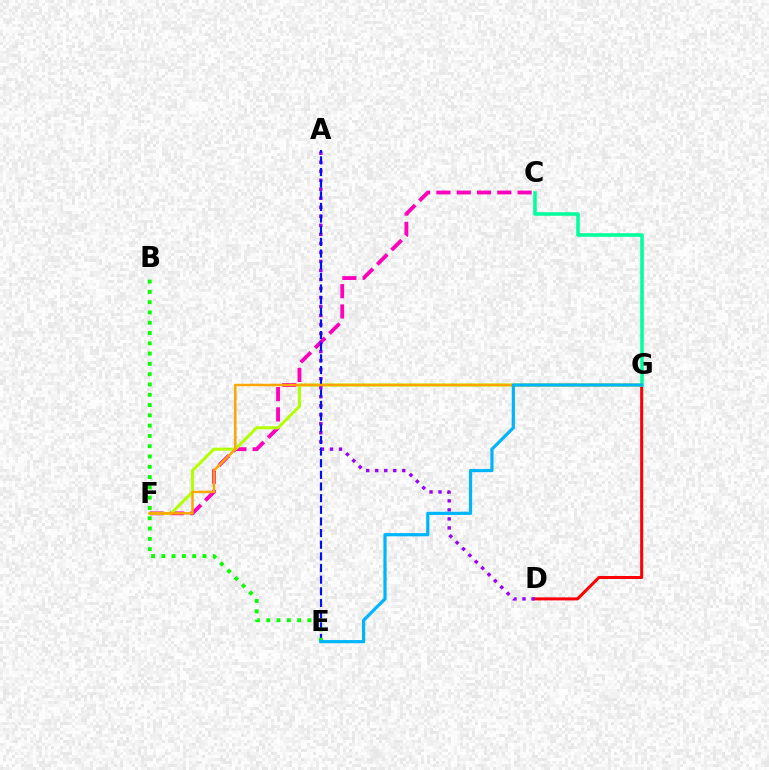{('C', 'F'): [{'color': '#ff00bd', 'line_style': 'dashed', 'thickness': 2.76}], ('D', 'G'): [{'color': '#ff0000', 'line_style': 'solid', 'thickness': 2.18}], ('F', 'G'): [{'color': '#b3ff00', 'line_style': 'solid', 'thickness': 2.17}, {'color': '#ffa500', 'line_style': 'solid', 'thickness': 1.8}], ('A', 'D'): [{'color': '#9b00ff', 'line_style': 'dotted', 'thickness': 2.45}], ('A', 'E'): [{'color': '#0010ff', 'line_style': 'dashed', 'thickness': 1.58}], ('C', 'G'): [{'color': '#00ff9d', 'line_style': 'solid', 'thickness': 2.56}], ('B', 'E'): [{'color': '#08ff00', 'line_style': 'dotted', 'thickness': 2.8}], ('E', 'G'): [{'color': '#00b5ff', 'line_style': 'solid', 'thickness': 2.29}]}